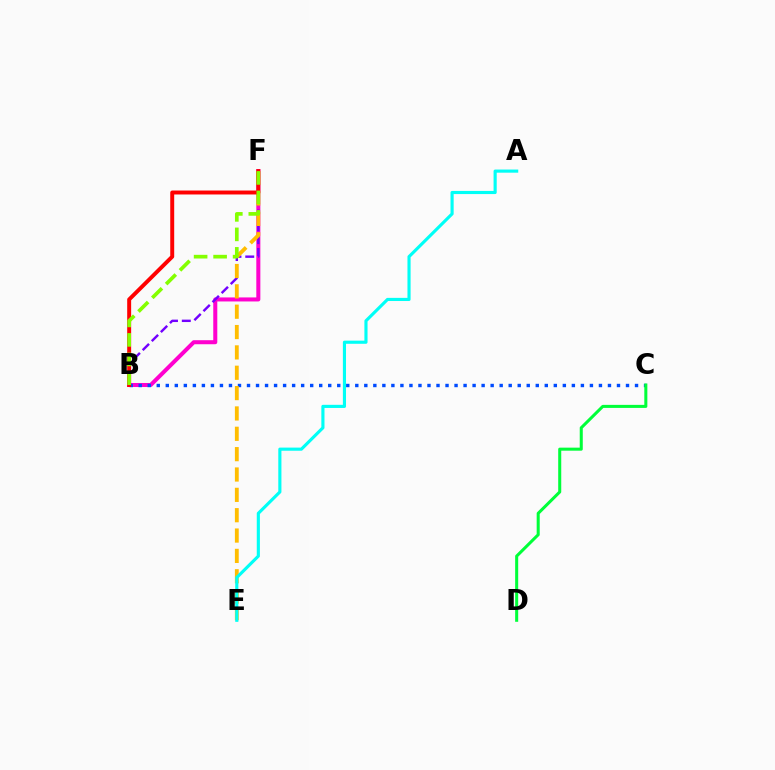{('B', 'F'): [{'color': '#ff00cf', 'line_style': 'solid', 'thickness': 2.9}, {'color': '#7200ff', 'line_style': 'dashed', 'thickness': 1.74}, {'color': '#ff0000', 'line_style': 'solid', 'thickness': 2.84}, {'color': '#84ff00', 'line_style': 'dashed', 'thickness': 2.65}], ('B', 'C'): [{'color': '#004bff', 'line_style': 'dotted', 'thickness': 2.45}], ('E', 'F'): [{'color': '#ffbd00', 'line_style': 'dashed', 'thickness': 2.76}], ('C', 'D'): [{'color': '#00ff39', 'line_style': 'solid', 'thickness': 2.19}], ('A', 'E'): [{'color': '#00fff6', 'line_style': 'solid', 'thickness': 2.26}]}